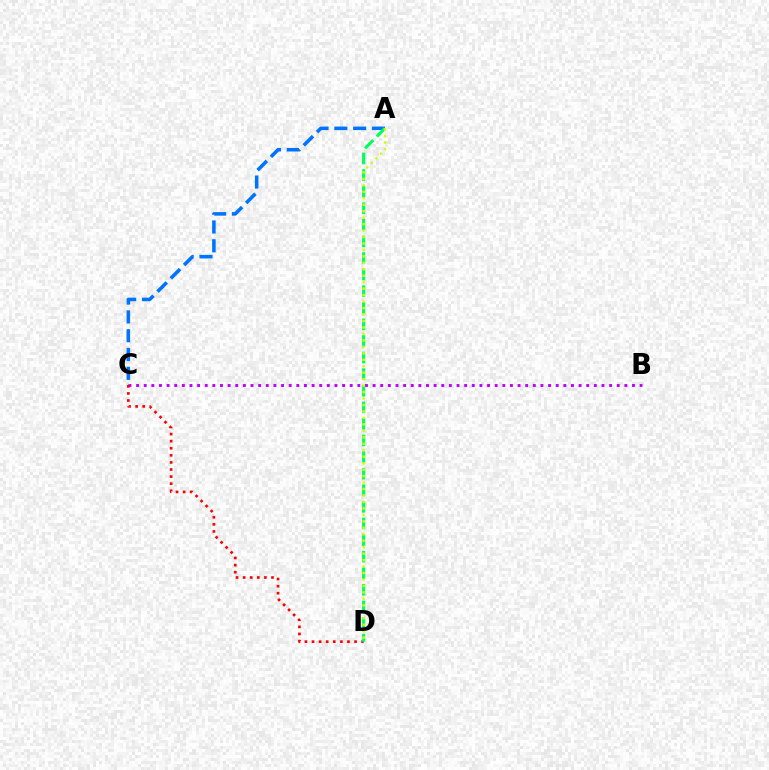{('B', 'C'): [{'color': '#b900ff', 'line_style': 'dotted', 'thickness': 2.07}], ('A', 'C'): [{'color': '#0074ff', 'line_style': 'dashed', 'thickness': 2.55}], ('C', 'D'): [{'color': '#ff0000', 'line_style': 'dotted', 'thickness': 1.93}], ('A', 'D'): [{'color': '#00ff5c', 'line_style': 'dashed', 'thickness': 2.25}, {'color': '#d1ff00', 'line_style': 'dotted', 'thickness': 1.76}]}